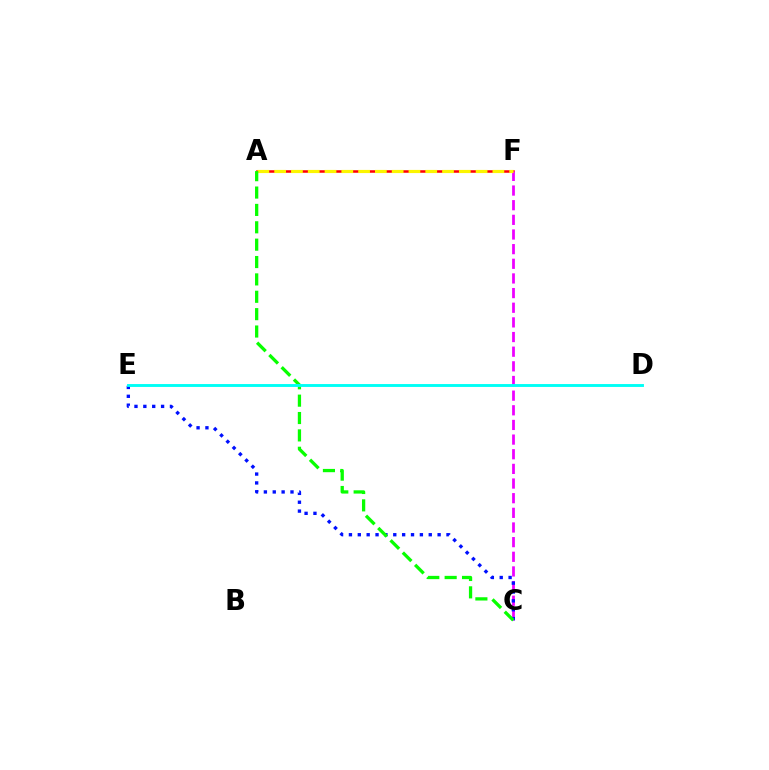{('A', 'F'): [{'color': '#ff0000', 'line_style': 'solid', 'thickness': 1.82}, {'color': '#fcf500', 'line_style': 'dashed', 'thickness': 2.28}], ('C', 'F'): [{'color': '#ee00ff', 'line_style': 'dashed', 'thickness': 1.99}], ('C', 'E'): [{'color': '#0010ff', 'line_style': 'dotted', 'thickness': 2.41}], ('A', 'C'): [{'color': '#08ff00', 'line_style': 'dashed', 'thickness': 2.36}], ('D', 'E'): [{'color': '#00fff6', 'line_style': 'solid', 'thickness': 2.08}]}